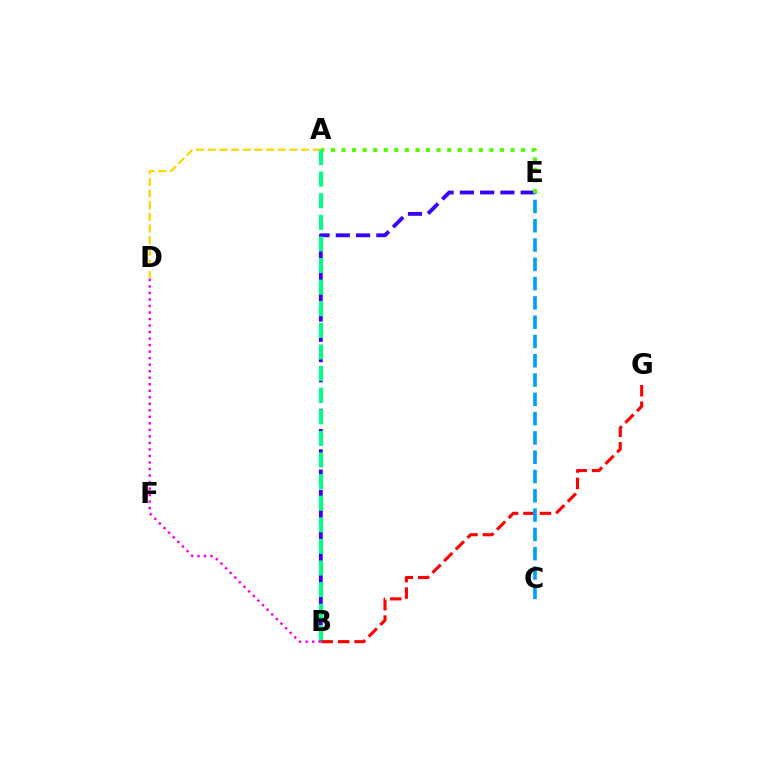{('B', 'E'): [{'color': '#3700ff', 'line_style': 'dashed', 'thickness': 2.75}], ('A', 'E'): [{'color': '#4fff00', 'line_style': 'dotted', 'thickness': 2.87}], ('B', 'D'): [{'color': '#ff00ed', 'line_style': 'dotted', 'thickness': 1.77}], ('B', 'G'): [{'color': '#ff0000', 'line_style': 'dashed', 'thickness': 2.24}], ('C', 'E'): [{'color': '#009eff', 'line_style': 'dashed', 'thickness': 2.62}], ('A', 'D'): [{'color': '#ffd500', 'line_style': 'dashed', 'thickness': 1.58}], ('A', 'B'): [{'color': '#00ff86', 'line_style': 'dashed', 'thickness': 2.93}]}